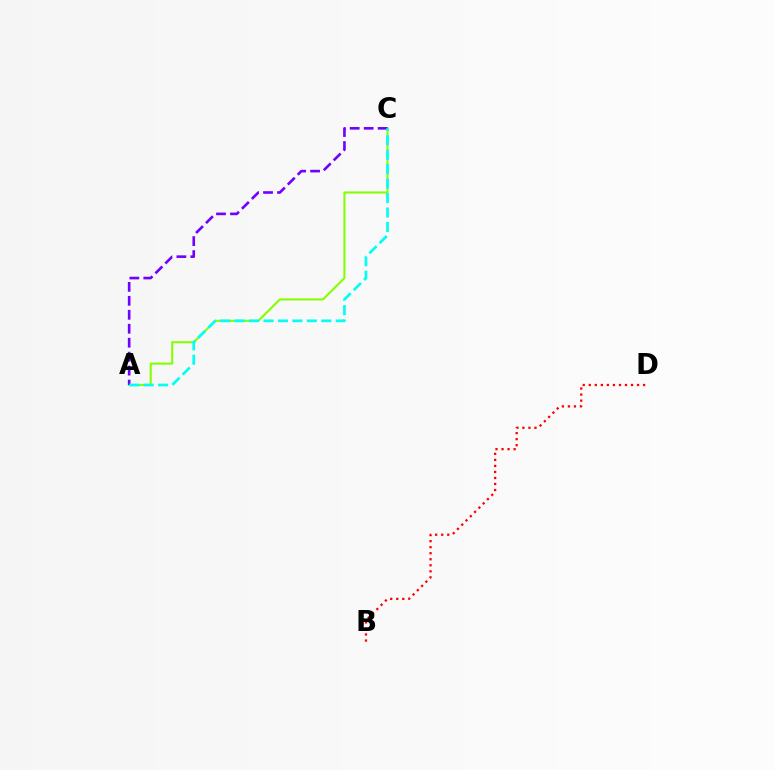{('A', 'C'): [{'color': '#84ff00', 'line_style': 'solid', 'thickness': 1.5}, {'color': '#7200ff', 'line_style': 'dashed', 'thickness': 1.9}, {'color': '#00fff6', 'line_style': 'dashed', 'thickness': 1.96}], ('B', 'D'): [{'color': '#ff0000', 'line_style': 'dotted', 'thickness': 1.64}]}